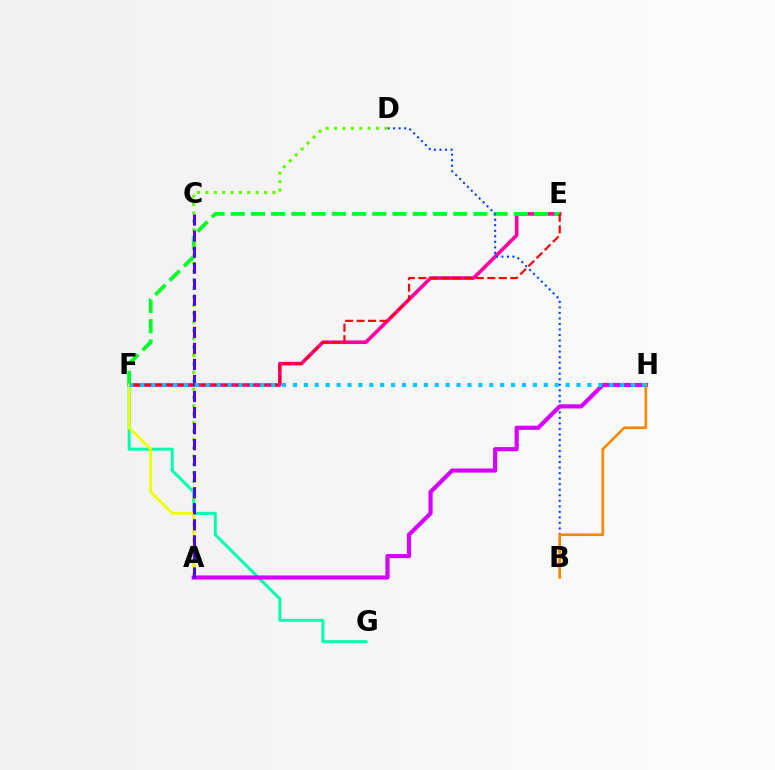{('E', 'F'): [{'color': '#ff00a0', 'line_style': 'solid', 'thickness': 2.62}, {'color': '#00ff27', 'line_style': 'dashed', 'thickness': 2.75}, {'color': '#ff0000', 'line_style': 'dashed', 'thickness': 1.56}], ('B', 'D'): [{'color': '#003fff', 'line_style': 'dotted', 'thickness': 1.5}], ('F', 'G'): [{'color': '#00ffaf', 'line_style': 'solid', 'thickness': 2.18}], ('A', 'D'): [{'color': '#66ff00', 'line_style': 'dotted', 'thickness': 2.28}], ('A', 'F'): [{'color': '#eeff00', 'line_style': 'solid', 'thickness': 1.97}], ('A', 'H'): [{'color': '#d600ff', 'line_style': 'solid', 'thickness': 3.0}], ('A', 'C'): [{'color': '#4f00ff', 'line_style': 'dashed', 'thickness': 2.18}], ('B', 'H'): [{'color': '#ff8800', 'line_style': 'solid', 'thickness': 1.93}], ('F', 'H'): [{'color': '#00c7ff', 'line_style': 'dotted', 'thickness': 2.96}]}